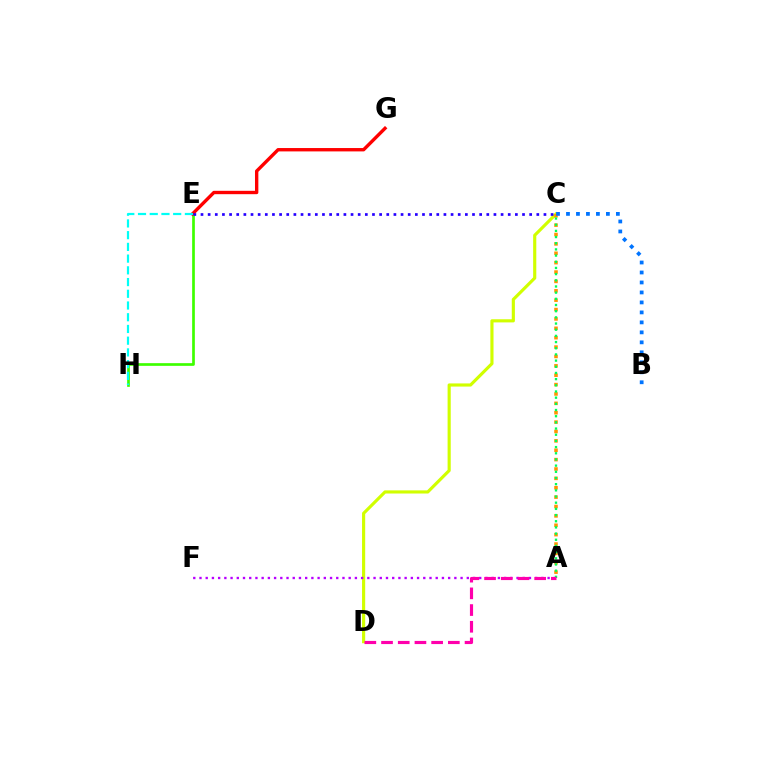{('E', 'H'): [{'color': '#3dff00', 'line_style': 'solid', 'thickness': 1.94}, {'color': '#00fff6', 'line_style': 'dashed', 'thickness': 1.59}], ('C', 'D'): [{'color': '#d1ff00', 'line_style': 'solid', 'thickness': 2.27}], ('A', 'C'): [{'color': '#ff9400', 'line_style': 'dotted', 'thickness': 2.55}, {'color': '#00ff5c', 'line_style': 'dotted', 'thickness': 1.68}], ('E', 'G'): [{'color': '#ff0000', 'line_style': 'solid', 'thickness': 2.42}], ('A', 'F'): [{'color': '#b900ff', 'line_style': 'dotted', 'thickness': 1.69}], ('C', 'E'): [{'color': '#2500ff', 'line_style': 'dotted', 'thickness': 1.94}], ('A', 'D'): [{'color': '#ff00ac', 'line_style': 'dashed', 'thickness': 2.27}], ('B', 'C'): [{'color': '#0074ff', 'line_style': 'dotted', 'thickness': 2.71}]}